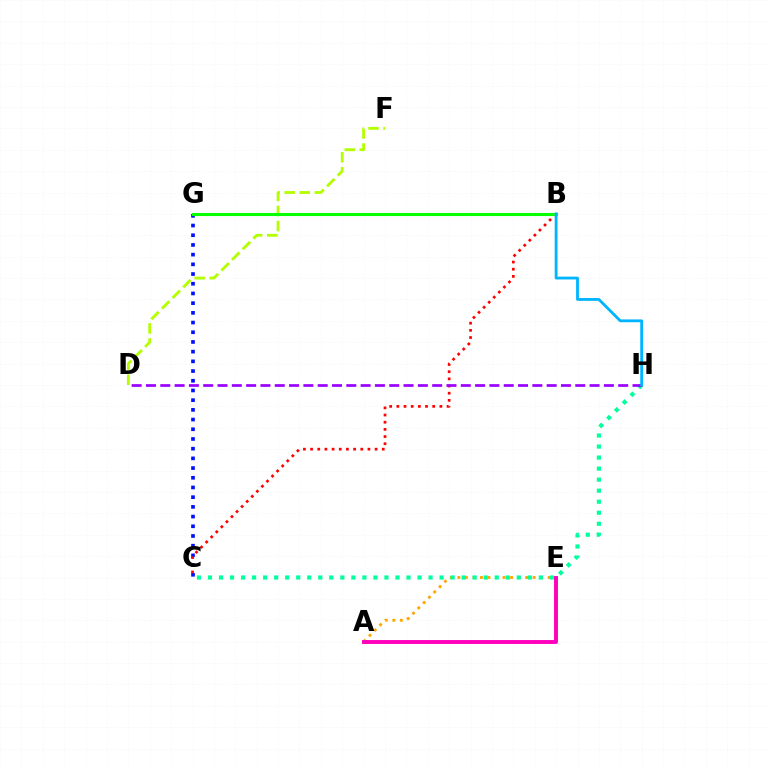{('C', 'G'): [{'color': '#0010ff', 'line_style': 'dotted', 'thickness': 2.64}], ('B', 'C'): [{'color': '#ff0000', 'line_style': 'dotted', 'thickness': 1.95}], ('A', 'E'): [{'color': '#ffa500', 'line_style': 'dotted', 'thickness': 2.04}, {'color': '#ff00bd', 'line_style': 'solid', 'thickness': 2.82}], ('C', 'H'): [{'color': '#00ff9d', 'line_style': 'dotted', 'thickness': 3.0}], ('D', 'H'): [{'color': '#9b00ff', 'line_style': 'dashed', 'thickness': 1.94}], ('D', 'F'): [{'color': '#b3ff00', 'line_style': 'dashed', 'thickness': 2.04}], ('B', 'G'): [{'color': '#08ff00', 'line_style': 'solid', 'thickness': 2.22}], ('B', 'H'): [{'color': '#00b5ff', 'line_style': 'solid', 'thickness': 2.04}]}